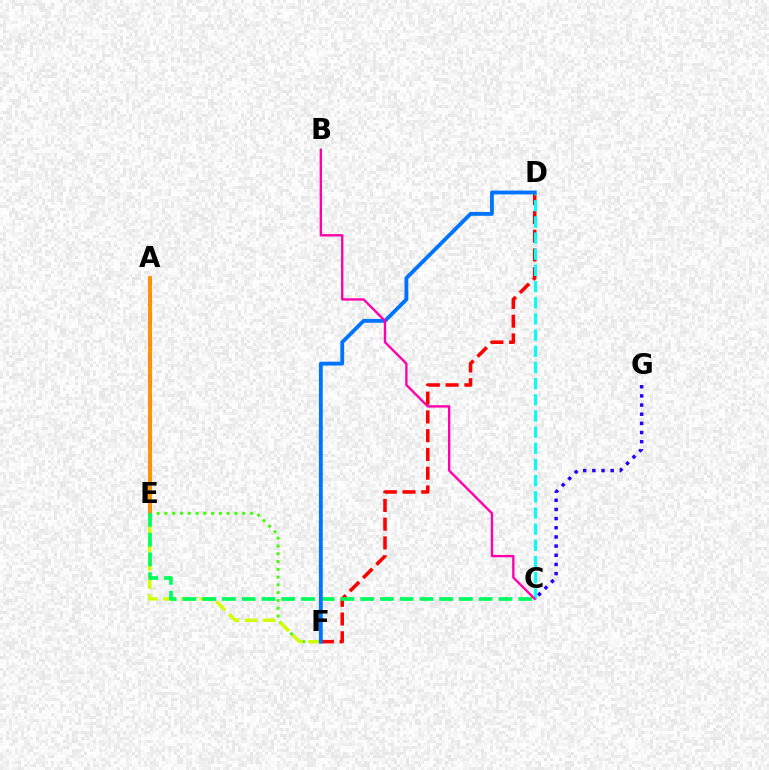{('E', 'F'): [{'color': '#3dff00', 'line_style': 'dotted', 'thickness': 2.11}], ('D', 'F'): [{'color': '#ff0000', 'line_style': 'dashed', 'thickness': 2.55}, {'color': '#0074ff', 'line_style': 'solid', 'thickness': 2.76}], ('A', 'F'): [{'color': '#d1ff00', 'line_style': 'dashed', 'thickness': 2.46}], ('A', 'E'): [{'color': '#b900ff', 'line_style': 'dashed', 'thickness': 2.81}, {'color': '#ff9400', 'line_style': 'solid', 'thickness': 2.78}], ('C', 'D'): [{'color': '#00fff6', 'line_style': 'dashed', 'thickness': 2.2}], ('C', 'G'): [{'color': '#2500ff', 'line_style': 'dotted', 'thickness': 2.49}], ('C', 'E'): [{'color': '#00ff5c', 'line_style': 'dashed', 'thickness': 2.68}], ('B', 'C'): [{'color': '#ff00ac', 'line_style': 'solid', 'thickness': 1.7}]}